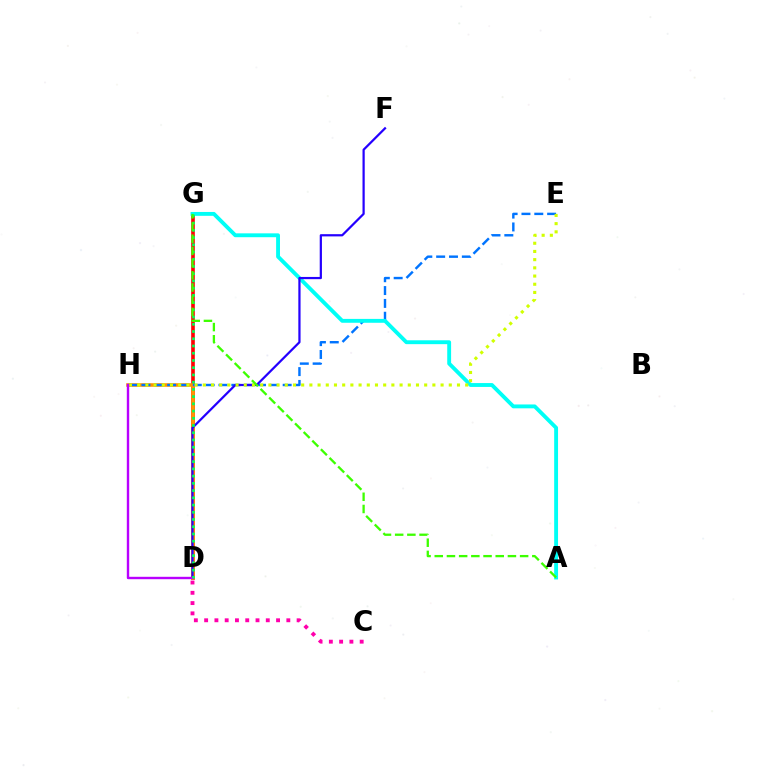{('D', 'G'): [{'color': '#ff0000', 'line_style': 'solid', 'thickness': 2.61}, {'color': '#00ff5c', 'line_style': 'dotted', 'thickness': 1.96}], ('D', 'H'): [{'color': '#ff9400', 'line_style': 'solid', 'thickness': 2.56}, {'color': '#b900ff', 'line_style': 'solid', 'thickness': 1.73}], ('E', 'H'): [{'color': '#0074ff', 'line_style': 'dashed', 'thickness': 1.74}, {'color': '#d1ff00', 'line_style': 'dotted', 'thickness': 2.23}], ('A', 'G'): [{'color': '#00fff6', 'line_style': 'solid', 'thickness': 2.78}, {'color': '#3dff00', 'line_style': 'dashed', 'thickness': 1.66}], ('C', 'D'): [{'color': '#ff00ac', 'line_style': 'dotted', 'thickness': 2.79}], ('D', 'F'): [{'color': '#2500ff', 'line_style': 'solid', 'thickness': 1.6}]}